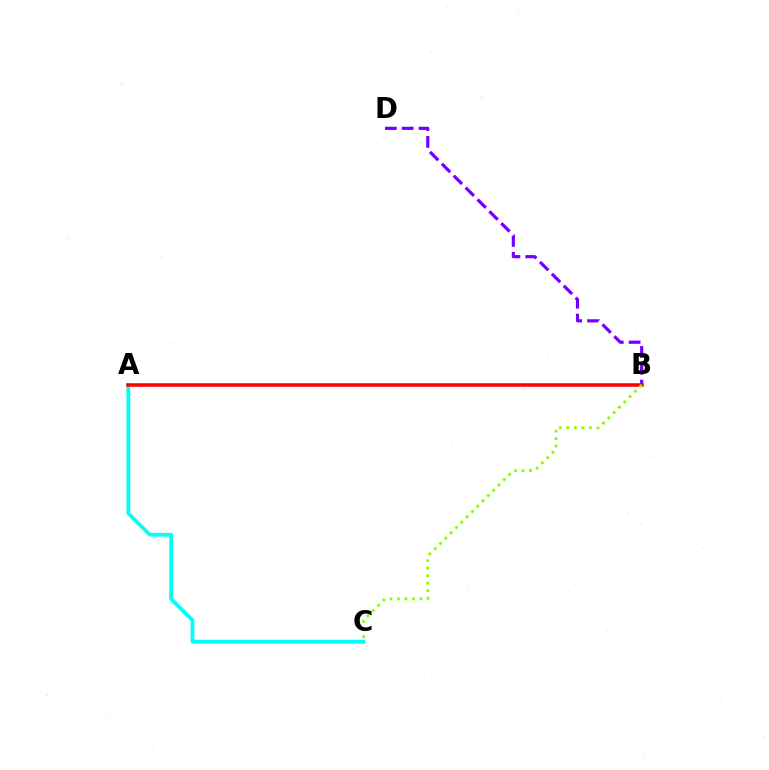{('A', 'C'): [{'color': '#00fff6', 'line_style': 'solid', 'thickness': 2.72}], ('B', 'D'): [{'color': '#7200ff', 'line_style': 'dashed', 'thickness': 2.28}], ('A', 'B'): [{'color': '#ff0000', 'line_style': 'solid', 'thickness': 2.53}], ('B', 'C'): [{'color': '#84ff00', 'line_style': 'dotted', 'thickness': 2.04}]}